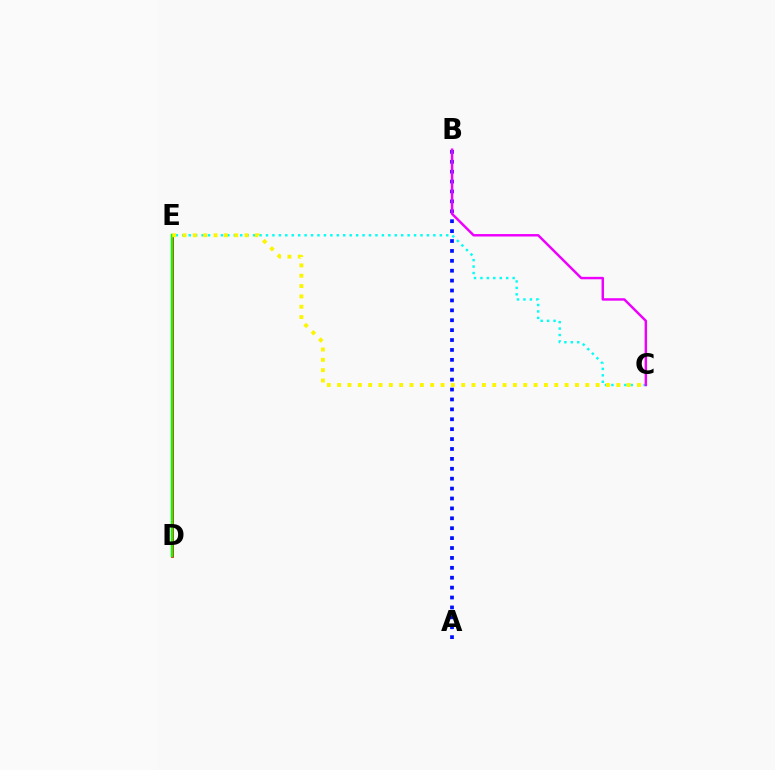{('D', 'E'): [{'color': '#ff0000', 'line_style': 'solid', 'thickness': 1.97}, {'color': '#08ff00', 'line_style': 'solid', 'thickness': 1.77}], ('C', 'E'): [{'color': '#00fff6', 'line_style': 'dotted', 'thickness': 1.75}, {'color': '#fcf500', 'line_style': 'dotted', 'thickness': 2.81}], ('A', 'B'): [{'color': '#0010ff', 'line_style': 'dotted', 'thickness': 2.69}], ('B', 'C'): [{'color': '#ee00ff', 'line_style': 'solid', 'thickness': 1.76}]}